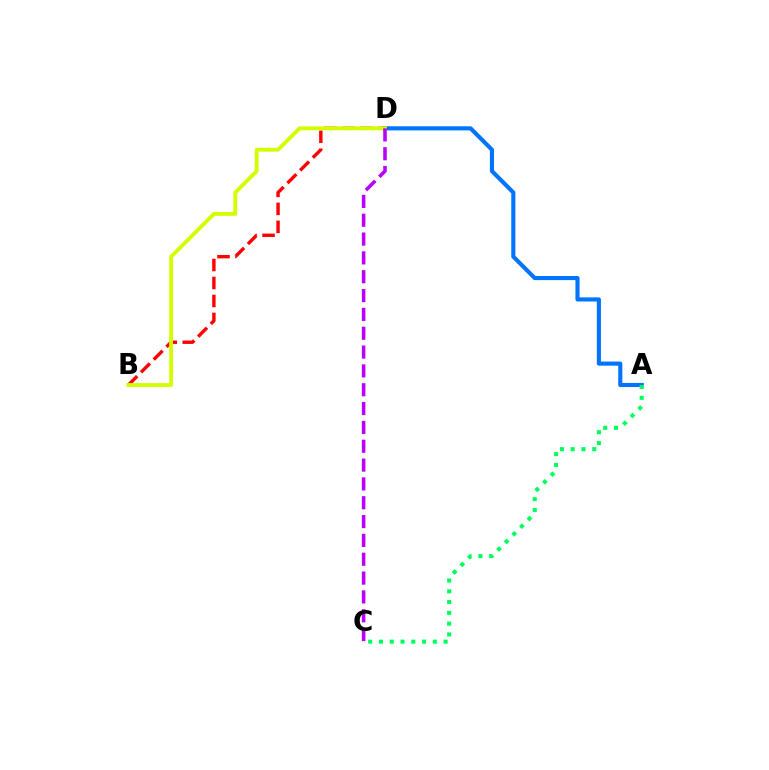{('A', 'D'): [{'color': '#0074ff', 'line_style': 'solid', 'thickness': 2.97}], ('B', 'D'): [{'color': '#ff0000', 'line_style': 'dashed', 'thickness': 2.44}, {'color': '#d1ff00', 'line_style': 'solid', 'thickness': 2.77}], ('A', 'C'): [{'color': '#00ff5c', 'line_style': 'dotted', 'thickness': 2.93}], ('C', 'D'): [{'color': '#b900ff', 'line_style': 'dashed', 'thickness': 2.56}]}